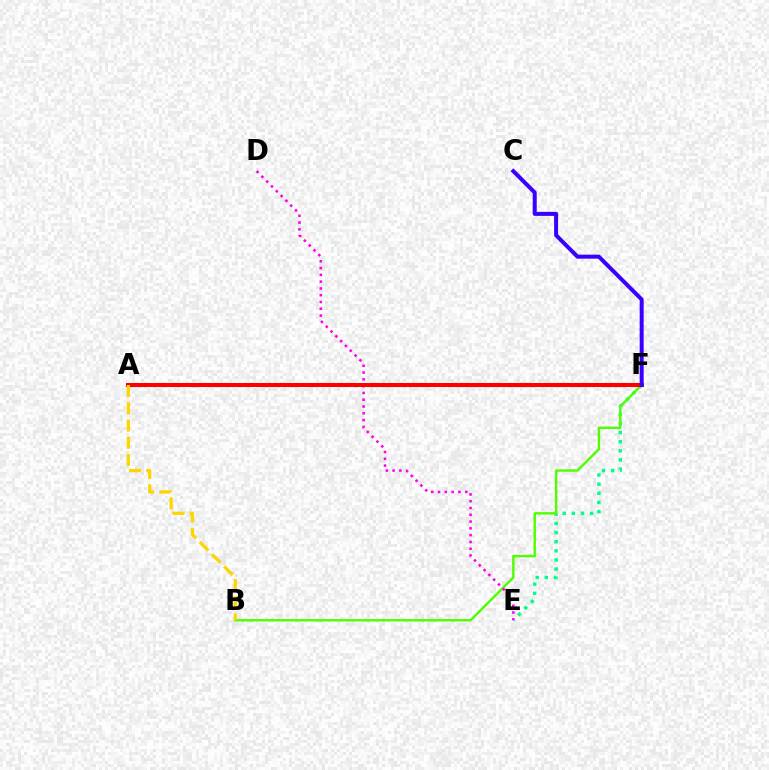{('E', 'F'): [{'color': '#00ff86', 'line_style': 'dotted', 'thickness': 2.48}], ('B', 'F'): [{'color': '#4fff00', 'line_style': 'solid', 'thickness': 1.74}], ('D', 'E'): [{'color': '#ff00ed', 'line_style': 'dotted', 'thickness': 1.85}], ('A', 'F'): [{'color': '#009eff', 'line_style': 'dashed', 'thickness': 2.22}, {'color': '#ff0000', 'line_style': 'solid', 'thickness': 2.89}], ('A', 'B'): [{'color': '#ffd500', 'line_style': 'dashed', 'thickness': 2.34}], ('C', 'F'): [{'color': '#3700ff', 'line_style': 'solid', 'thickness': 2.87}]}